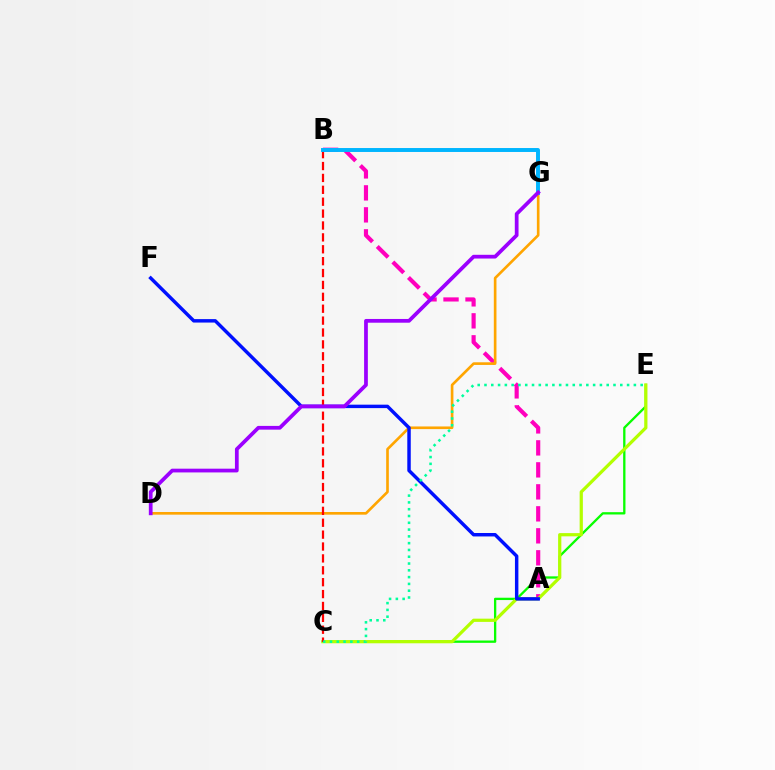{('C', 'E'): [{'color': '#08ff00', 'line_style': 'solid', 'thickness': 1.67}, {'color': '#b3ff00', 'line_style': 'solid', 'thickness': 2.32}, {'color': '#00ff9d', 'line_style': 'dotted', 'thickness': 1.84}], ('A', 'B'): [{'color': '#ff00bd', 'line_style': 'dashed', 'thickness': 2.99}], ('D', 'G'): [{'color': '#ffa500', 'line_style': 'solid', 'thickness': 1.91}, {'color': '#9b00ff', 'line_style': 'solid', 'thickness': 2.69}], ('A', 'F'): [{'color': '#0010ff', 'line_style': 'solid', 'thickness': 2.48}], ('B', 'C'): [{'color': '#ff0000', 'line_style': 'dashed', 'thickness': 1.62}], ('B', 'G'): [{'color': '#00b5ff', 'line_style': 'solid', 'thickness': 2.84}]}